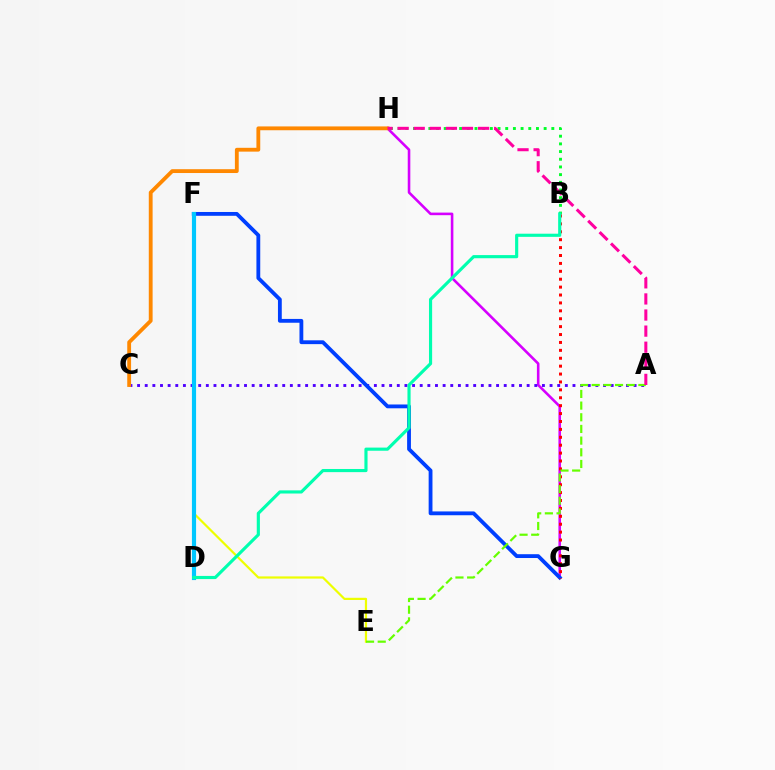{('G', 'H'): [{'color': '#d600ff', 'line_style': 'solid', 'thickness': 1.86}], ('A', 'C'): [{'color': '#4f00ff', 'line_style': 'dotted', 'thickness': 2.08}], ('B', 'H'): [{'color': '#00ff27', 'line_style': 'dotted', 'thickness': 2.09}], ('F', 'G'): [{'color': '#003fff', 'line_style': 'solid', 'thickness': 2.75}], ('E', 'F'): [{'color': '#eeff00', 'line_style': 'solid', 'thickness': 1.59}], ('C', 'H'): [{'color': '#ff8800', 'line_style': 'solid', 'thickness': 2.75}], ('B', 'G'): [{'color': '#ff0000', 'line_style': 'dotted', 'thickness': 2.15}], ('A', 'E'): [{'color': '#66ff00', 'line_style': 'dashed', 'thickness': 1.59}], ('D', 'F'): [{'color': '#00c7ff', 'line_style': 'solid', 'thickness': 2.99}], ('B', 'D'): [{'color': '#00ffaf', 'line_style': 'solid', 'thickness': 2.26}], ('A', 'H'): [{'color': '#ff00a0', 'line_style': 'dashed', 'thickness': 2.19}]}